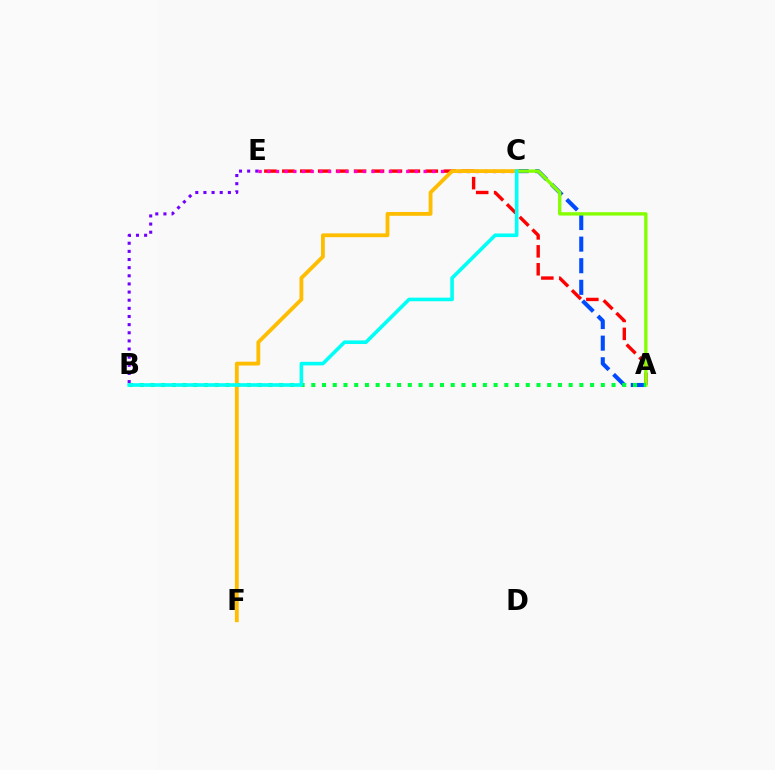{('A', 'E'): [{'color': '#ff0000', 'line_style': 'dashed', 'thickness': 2.44}], ('A', 'C'): [{'color': '#004bff', 'line_style': 'dashed', 'thickness': 2.93}, {'color': '#84ff00', 'line_style': 'solid', 'thickness': 2.41}], ('C', 'E'): [{'color': '#ff00cf', 'line_style': 'dotted', 'thickness': 2.36}], ('B', 'E'): [{'color': '#7200ff', 'line_style': 'dotted', 'thickness': 2.21}], ('A', 'B'): [{'color': '#00ff39', 'line_style': 'dotted', 'thickness': 2.91}], ('C', 'F'): [{'color': '#ffbd00', 'line_style': 'solid', 'thickness': 2.76}], ('B', 'C'): [{'color': '#00fff6', 'line_style': 'solid', 'thickness': 2.59}]}